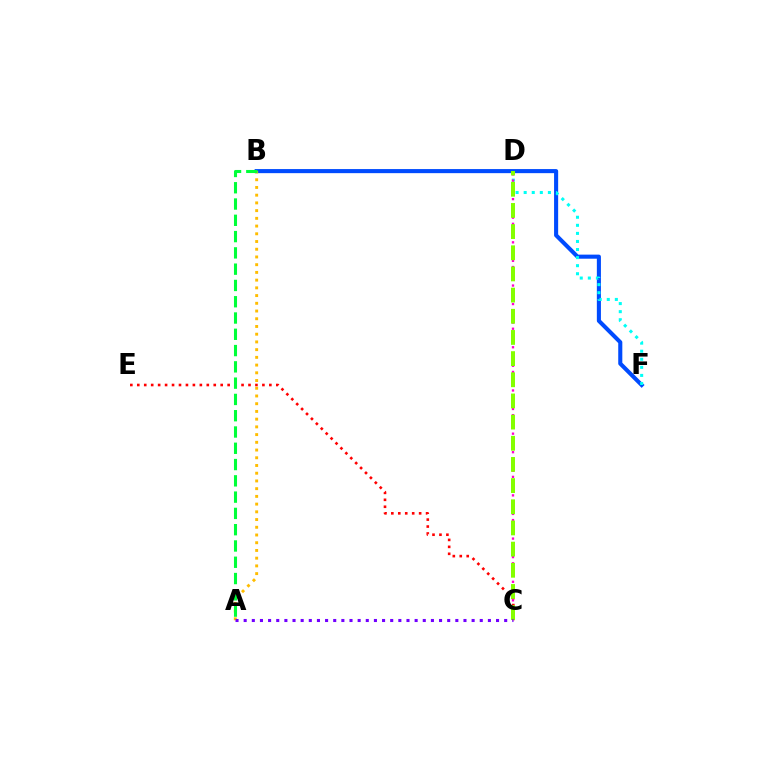{('C', 'E'): [{'color': '#ff0000', 'line_style': 'dotted', 'thickness': 1.89}], ('B', 'F'): [{'color': '#004bff', 'line_style': 'solid', 'thickness': 2.94}], ('D', 'F'): [{'color': '#00fff6', 'line_style': 'dotted', 'thickness': 2.19}], ('C', 'D'): [{'color': '#ff00cf', 'line_style': 'dotted', 'thickness': 1.68}, {'color': '#84ff00', 'line_style': 'dashed', 'thickness': 2.88}], ('A', 'B'): [{'color': '#ffbd00', 'line_style': 'dotted', 'thickness': 2.1}, {'color': '#00ff39', 'line_style': 'dashed', 'thickness': 2.21}], ('A', 'C'): [{'color': '#7200ff', 'line_style': 'dotted', 'thickness': 2.21}]}